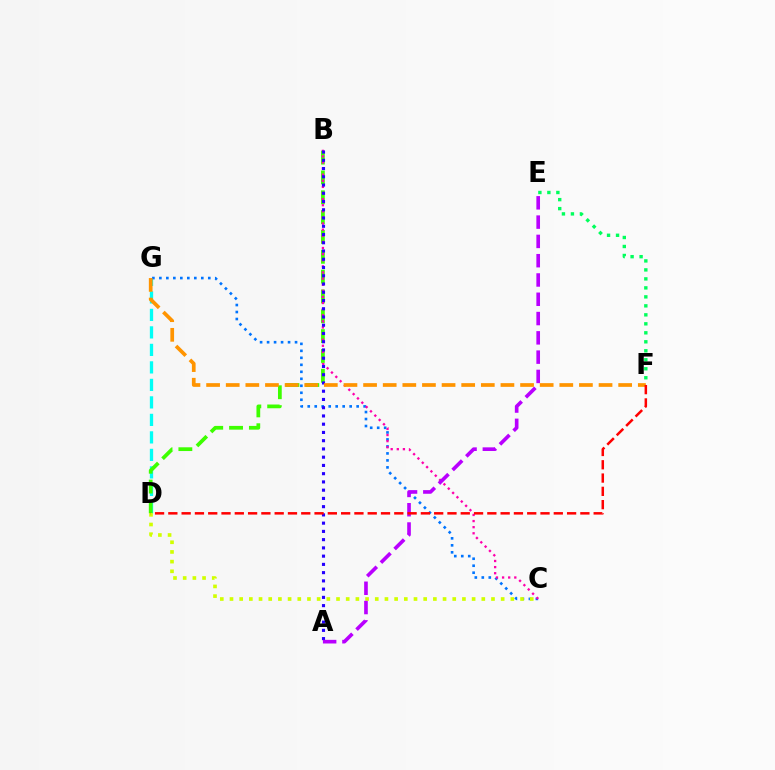{('D', 'G'): [{'color': '#00fff6', 'line_style': 'dashed', 'thickness': 2.38}], ('B', 'D'): [{'color': '#3dff00', 'line_style': 'dashed', 'thickness': 2.69}], ('C', 'G'): [{'color': '#0074ff', 'line_style': 'dotted', 'thickness': 1.9}], ('B', 'C'): [{'color': '#ff00ac', 'line_style': 'dotted', 'thickness': 1.66}], ('C', 'D'): [{'color': '#d1ff00', 'line_style': 'dotted', 'thickness': 2.63}], ('E', 'F'): [{'color': '#00ff5c', 'line_style': 'dotted', 'thickness': 2.44}], ('A', 'B'): [{'color': '#2500ff', 'line_style': 'dotted', 'thickness': 2.24}], ('A', 'E'): [{'color': '#b900ff', 'line_style': 'dashed', 'thickness': 2.62}], ('F', 'G'): [{'color': '#ff9400', 'line_style': 'dashed', 'thickness': 2.67}], ('D', 'F'): [{'color': '#ff0000', 'line_style': 'dashed', 'thickness': 1.81}]}